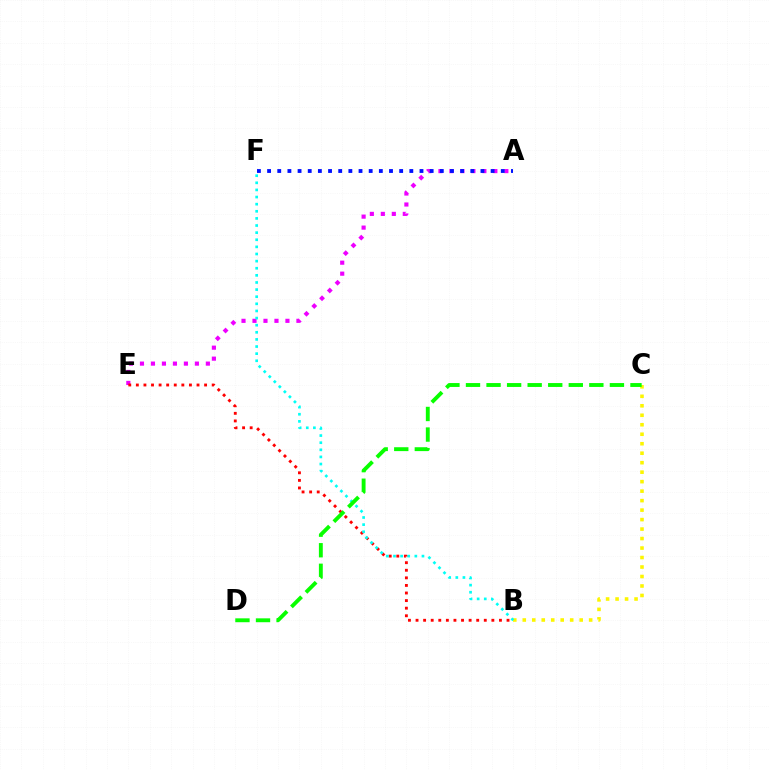{('A', 'E'): [{'color': '#ee00ff', 'line_style': 'dotted', 'thickness': 2.98}], ('B', 'E'): [{'color': '#ff0000', 'line_style': 'dotted', 'thickness': 2.06}], ('B', 'C'): [{'color': '#fcf500', 'line_style': 'dotted', 'thickness': 2.58}], ('B', 'F'): [{'color': '#00fff6', 'line_style': 'dotted', 'thickness': 1.93}], ('A', 'F'): [{'color': '#0010ff', 'line_style': 'dotted', 'thickness': 2.76}], ('C', 'D'): [{'color': '#08ff00', 'line_style': 'dashed', 'thickness': 2.79}]}